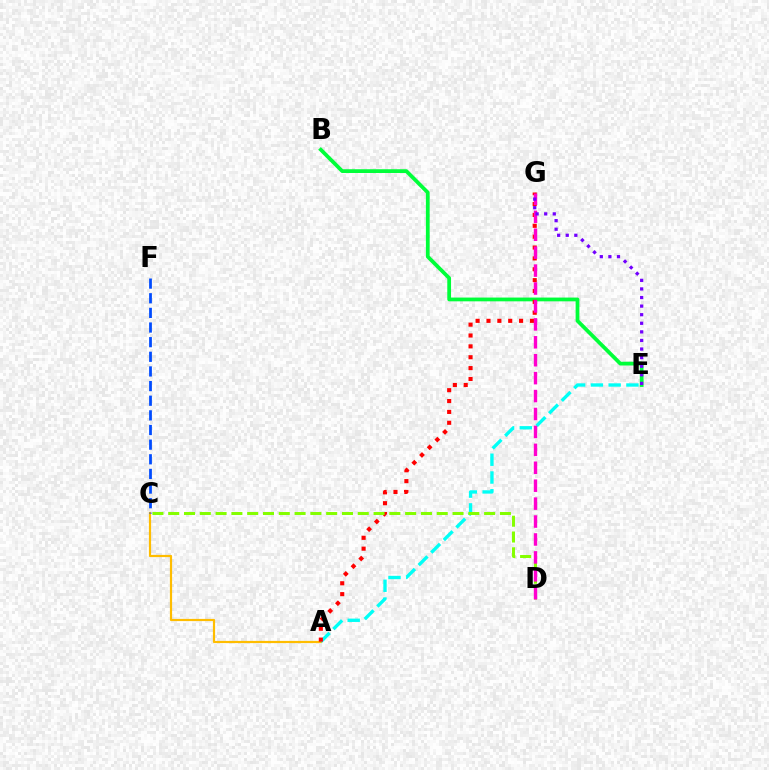{('A', 'C'): [{'color': '#ffbd00', 'line_style': 'solid', 'thickness': 1.58}], ('B', 'E'): [{'color': '#00ff39', 'line_style': 'solid', 'thickness': 2.71}], ('A', 'E'): [{'color': '#00fff6', 'line_style': 'dashed', 'thickness': 2.41}], ('A', 'G'): [{'color': '#ff0000', 'line_style': 'dotted', 'thickness': 2.95}], ('C', 'F'): [{'color': '#004bff', 'line_style': 'dashed', 'thickness': 1.99}], ('C', 'D'): [{'color': '#84ff00', 'line_style': 'dashed', 'thickness': 2.15}], ('D', 'G'): [{'color': '#ff00cf', 'line_style': 'dashed', 'thickness': 2.44}], ('E', 'G'): [{'color': '#7200ff', 'line_style': 'dotted', 'thickness': 2.33}]}